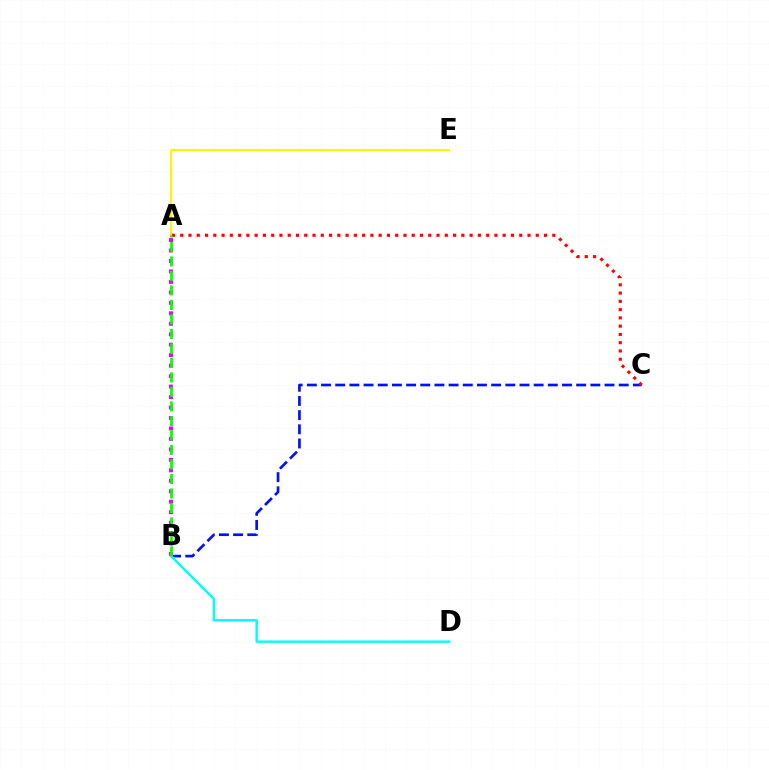{('A', 'B'): [{'color': '#ee00ff', 'line_style': 'dotted', 'thickness': 2.84}, {'color': '#08ff00', 'line_style': 'dashed', 'thickness': 1.97}], ('A', 'E'): [{'color': '#fcf500', 'line_style': 'solid', 'thickness': 1.51}], ('B', 'C'): [{'color': '#0010ff', 'line_style': 'dashed', 'thickness': 1.93}], ('B', 'D'): [{'color': '#00fff6', 'line_style': 'solid', 'thickness': 1.74}], ('A', 'C'): [{'color': '#ff0000', 'line_style': 'dotted', 'thickness': 2.25}]}